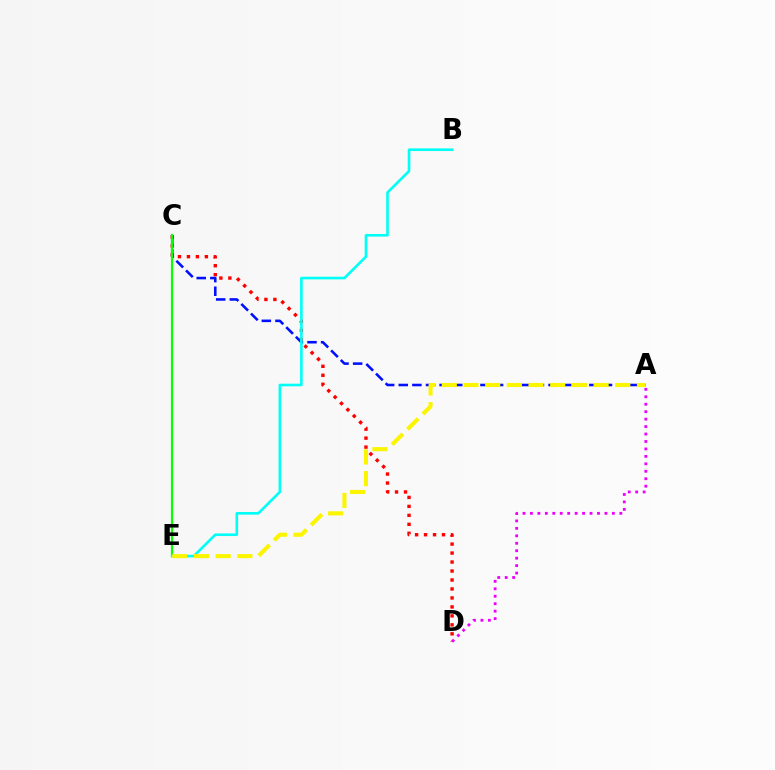{('C', 'D'): [{'color': '#ff0000', 'line_style': 'dotted', 'thickness': 2.44}], ('A', 'C'): [{'color': '#0010ff', 'line_style': 'dashed', 'thickness': 1.85}], ('C', 'E'): [{'color': '#08ff00', 'line_style': 'solid', 'thickness': 1.58}], ('B', 'E'): [{'color': '#00fff6', 'line_style': 'solid', 'thickness': 1.89}], ('A', 'E'): [{'color': '#fcf500', 'line_style': 'dashed', 'thickness': 2.95}], ('A', 'D'): [{'color': '#ee00ff', 'line_style': 'dotted', 'thickness': 2.02}]}